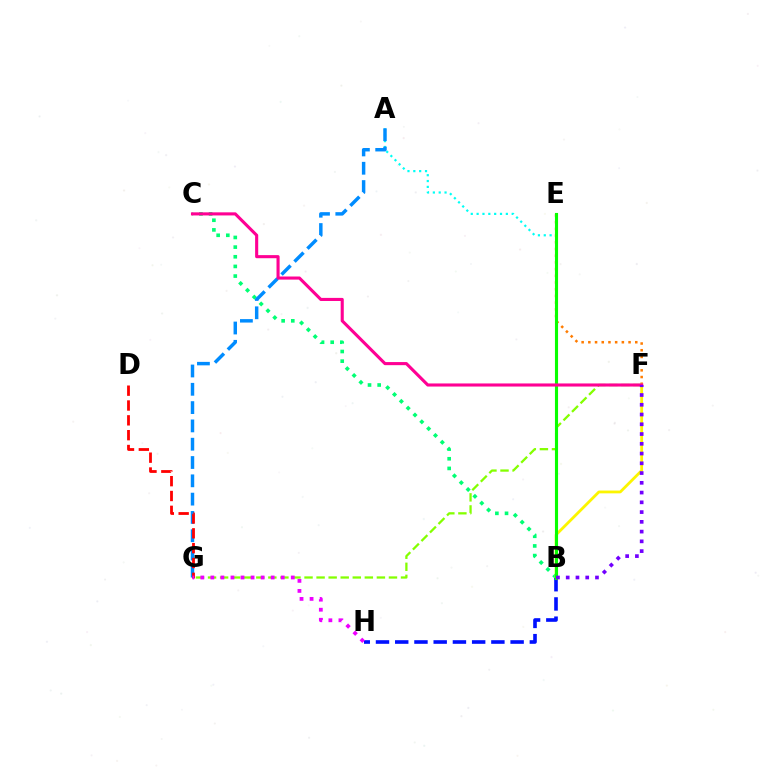{('B', 'C'): [{'color': '#00ff74', 'line_style': 'dotted', 'thickness': 2.62}], ('E', 'F'): [{'color': '#ff7c00', 'line_style': 'dotted', 'thickness': 1.82}], ('B', 'F'): [{'color': '#fcf500', 'line_style': 'solid', 'thickness': 2.01}, {'color': '#7200ff', 'line_style': 'dotted', 'thickness': 2.65}], ('F', 'G'): [{'color': '#84ff00', 'line_style': 'dashed', 'thickness': 1.64}], ('B', 'H'): [{'color': '#0010ff', 'line_style': 'dashed', 'thickness': 2.61}], ('A', 'B'): [{'color': '#00fff6', 'line_style': 'dotted', 'thickness': 1.59}], ('A', 'G'): [{'color': '#008cff', 'line_style': 'dashed', 'thickness': 2.49}], ('D', 'G'): [{'color': '#ff0000', 'line_style': 'dashed', 'thickness': 2.01}], ('G', 'H'): [{'color': '#ee00ff', 'line_style': 'dotted', 'thickness': 2.73}], ('B', 'E'): [{'color': '#08ff00', 'line_style': 'solid', 'thickness': 2.24}], ('C', 'F'): [{'color': '#ff0094', 'line_style': 'solid', 'thickness': 2.23}]}